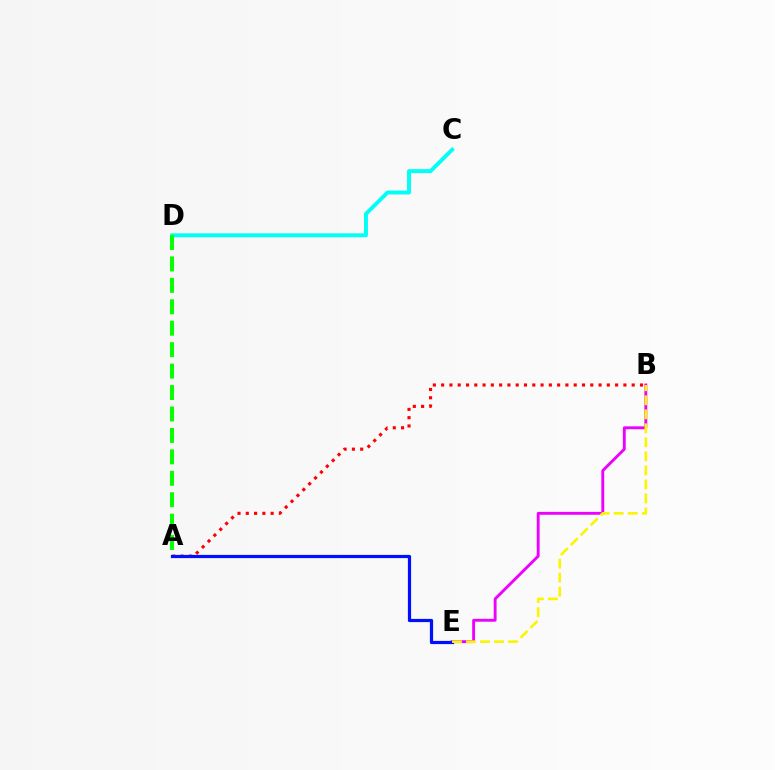{('C', 'D'): [{'color': '#00fff6', 'line_style': 'solid', 'thickness': 2.83}], ('A', 'B'): [{'color': '#ff0000', 'line_style': 'dotted', 'thickness': 2.25}], ('B', 'E'): [{'color': '#ee00ff', 'line_style': 'solid', 'thickness': 2.07}, {'color': '#fcf500', 'line_style': 'dashed', 'thickness': 1.9}], ('A', 'E'): [{'color': '#0010ff', 'line_style': 'solid', 'thickness': 2.31}], ('A', 'D'): [{'color': '#08ff00', 'line_style': 'dashed', 'thickness': 2.91}]}